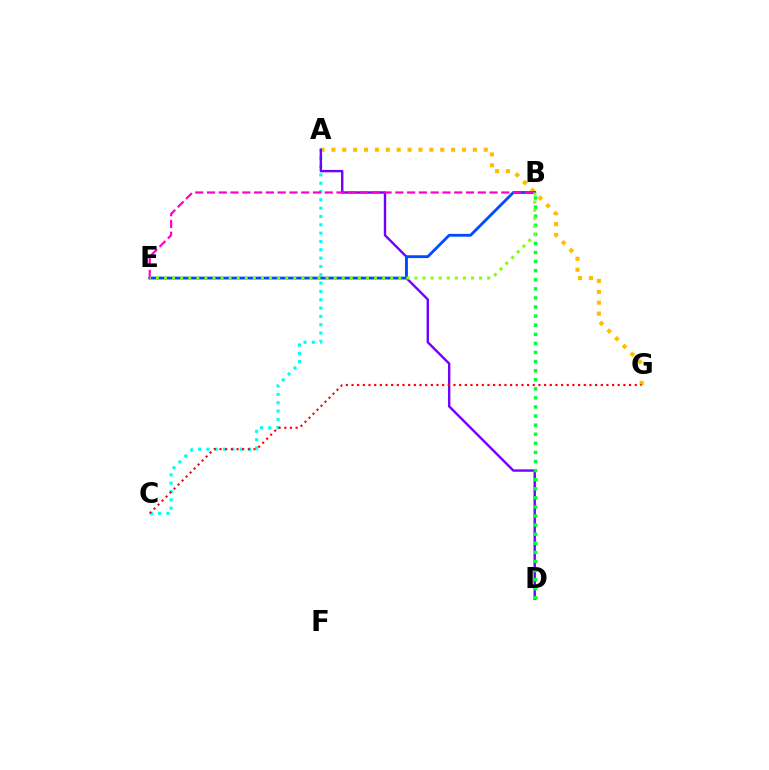{('A', 'G'): [{'color': '#ffbd00', 'line_style': 'dotted', 'thickness': 2.96}], ('A', 'C'): [{'color': '#00fff6', 'line_style': 'dotted', 'thickness': 2.26}], ('A', 'D'): [{'color': '#7200ff', 'line_style': 'solid', 'thickness': 1.72}], ('B', 'D'): [{'color': '#00ff39', 'line_style': 'dotted', 'thickness': 2.47}], ('B', 'E'): [{'color': '#004bff', 'line_style': 'solid', 'thickness': 2.03}, {'color': '#ff00cf', 'line_style': 'dashed', 'thickness': 1.6}, {'color': '#84ff00', 'line_style': 'dotted', 'thickness': 2.19}], ('C', 'G'): [{'color': '#ff0000', 'line_style': 'dotted', 'thickness': 1.54}]}